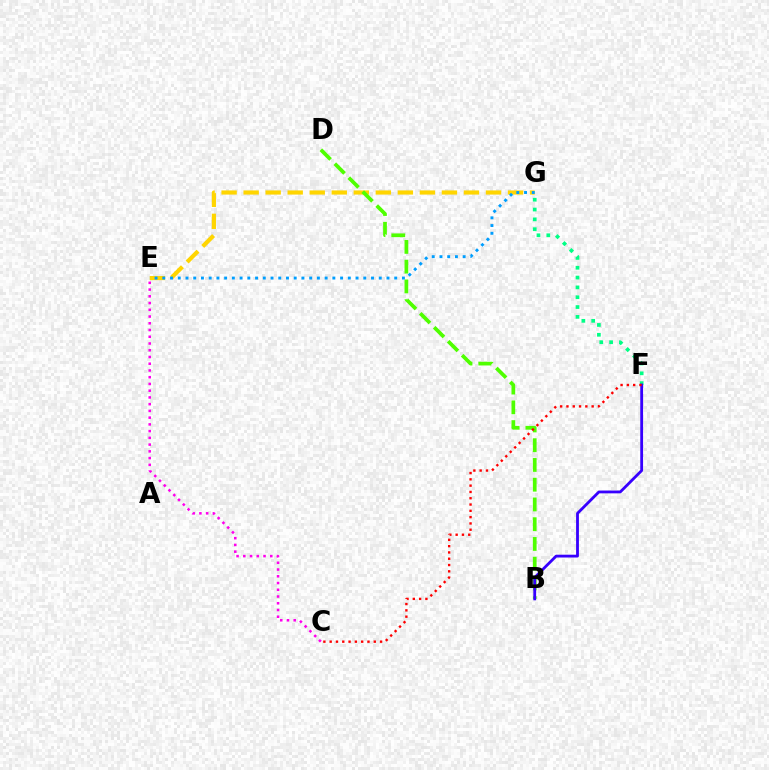{('E', 'G'): [{'color': '#ffd500', 'line_style': 'dashed', 'thickness': 2.99}, {'color': '#009eff', 'line_style': 'dotted', 'thickness': 2.1}], ('B', 'D'): [{'color': '#4fff00', 'line_style': 'dashed', 'thickness': 2.68}], ('C', 'E'): [{'color': '#ff00ed', 'line_style': 'dotted', 'thickness': 1.83}], ('F', 'G'): [{'color': '#00ff86', 'line_style': 'dotted', 'thickness': 2.67}], ('B', 'F'): [{'color': '#3700ff', 'line_style': 'solid', 'thickness': 2.02}], ('C', 'F'): [{'color': '#ff0000', 'line_style': 'dotted', 'thickness': 1.71}]}